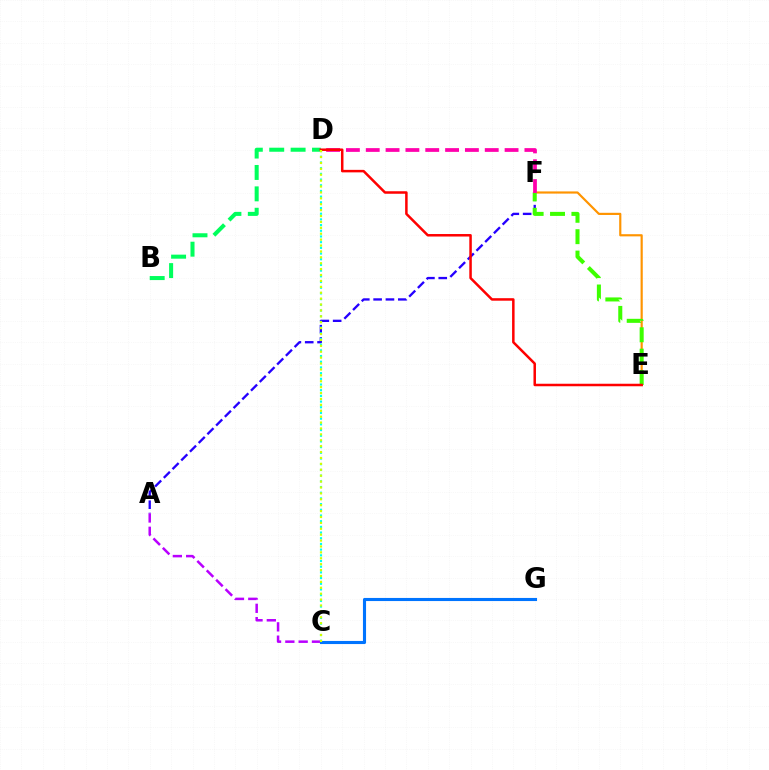{('B', 'D'): [{'color': '#00ff5c', 'line_style': 'dashed', 'thickness': 2.91}], ('A', 'F'): [{'color': '#2500ff', 'line_style': 'dashed', 'thickness': 1.68}], ('C', 'D'): [{'color': '#00fff6', 'line_style': 'dotted', 'thickness': 1.55}, {'color': '#d1ff00', 'line_style': 'dotted', 'thickness': 1.6}], ('E', 'F'): [{'color': '#ff9400', 'line_style': 'solid', 'thickness': 1.56}, {'color': '#3dff00', 'line_style': 'dashed', 'thickness': 2.91}], ('D', 'F'): [{'color': '#ff00ac', 'line_style': 'dashed', 'thickness': 2.69}], ('A', 'C'): [{'color': '#b900ff', 'line_style': 'dashed', 'thickness': 1.81}], ('D', 'E'): [{'color': '#ff0000', 'line_style': 'solid', 'thickness': 1.8}], ('C', 'G'): [{'color': '#0074ff', 'line_style': 'solid', 'thickness': 2.23}]}